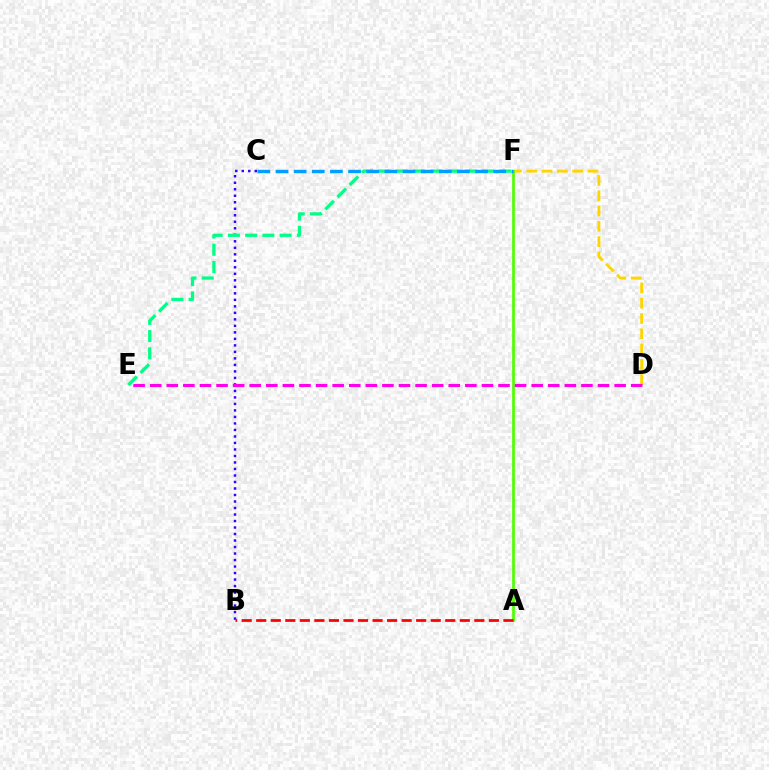{('D', 'F'): [{'color': '#ffd500', 'line_style': 'dashed', 'thickness': 2.08}], ('A', 'F'): [{'color': '#4fff00', 'line_style': 'solid', 'thickness': 1.95}], ('B', 'C'): [{'color': '#3700ff', 'line_style': 'dotted', 'thickness': 1.77}], ('E', 'F'): [{'color': '#00ff86', 'line_style': 'dashed', 'thickness': 2.34}], ('D', 'E'): [{'color': '#ff00ed', 'line_style': 'dashed', 'thickness': 2.25}], ('C', 'F'): [{'color': '#009eff', 'line_style': 'dashed', 'thickness': 2.47}], ('A', 'B'): [{'color': '#ff0000', 'line_style': 'dashed', 'thickness': 1.98}]}